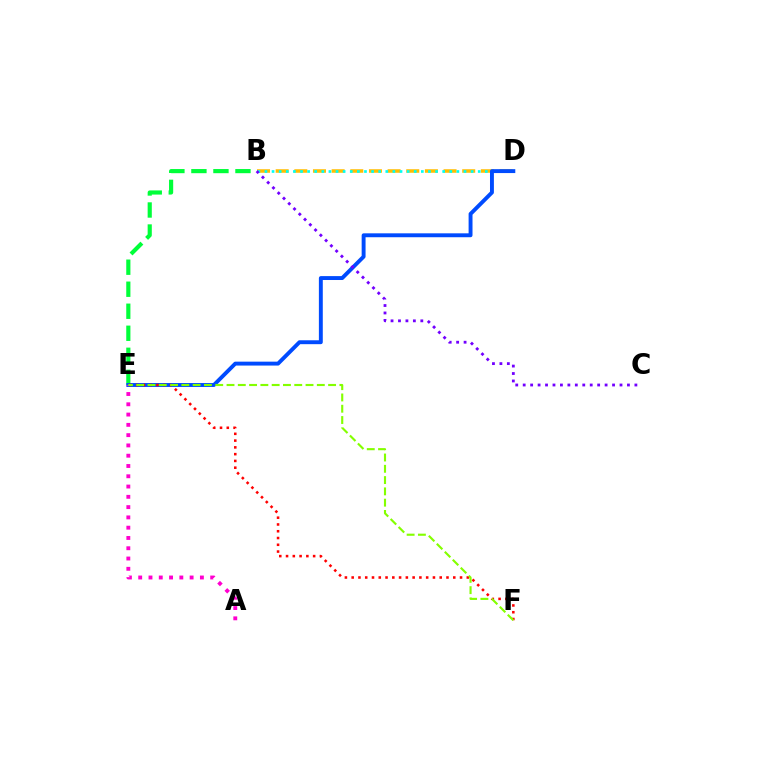{('B', 'E'): [{'color': '#00ff39', 'line_style': 'dashed', 'thickness': 2.99}], ('B', 'D'): [{'color': '#ffbd00', 'line_style': 'dashed', 'thickness': 2.53}, {'color': '#00fff6', 'line_style': 'dotted', 'thickness': 1.93}], ('D', 'E'): [{'color': '#004bff', 'line_style': 'solid', 'thickness': 2.81}], ('E', 'F'): [{'color': '#ff0000', 'line_style': 'dotted', 'thickness': 1.84}, {'color': '#84ff00', 'line_style': 'dashed', 'thickness': 1.53}], ('A', 'E'): [{'color': '#ff00cf', 'line_style': 'dotted', 'thickness': 2.79}], ('B', 'C'): [{'color': '#7200ff', 'line_style': 'dotted', 'thickness': 2.02}]}